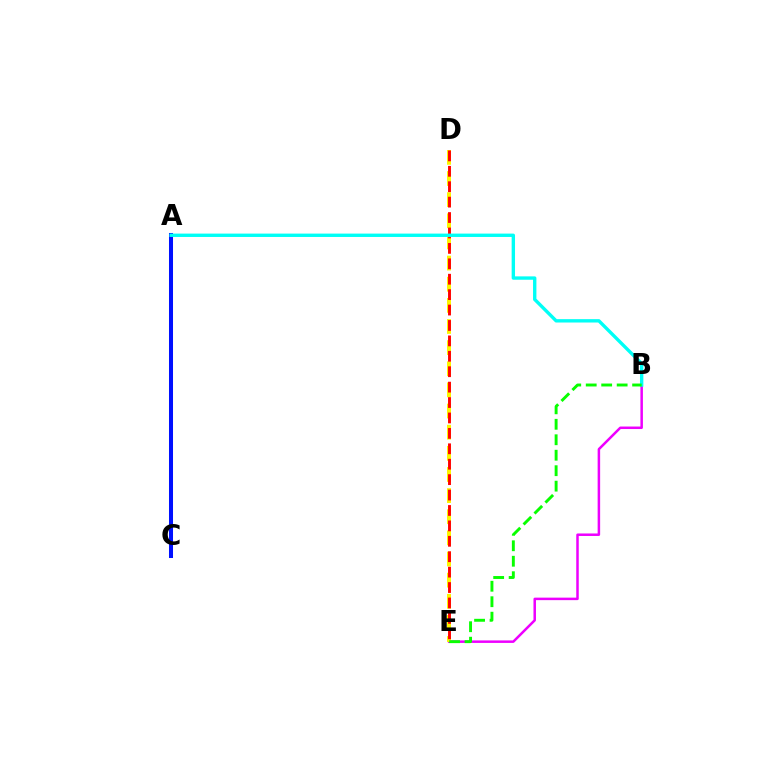{('B', 'E'): [{'color': '#ee00ff', 'line_style': 'solid', 'thickness': 1.8}, {'color': '#08ff00', 'line_style': 'dashed', 'thickness': 2.1}], ('D', 'E'): [{'color': '#fcf500', 'line_style': 'dashed', 'thickness': 2.87}, {'color': '#ff0000', 'line_style': 'dashed', 'thickness': 2.09}], ('A', 'C'): [{'color': '#0010ff', 'line_style': 'solid', 'thickness': 2.9}], ('A', 'B'): [{'color': '#00fff6', 'line_style': 'solid', 'thickness': 2.43}]}